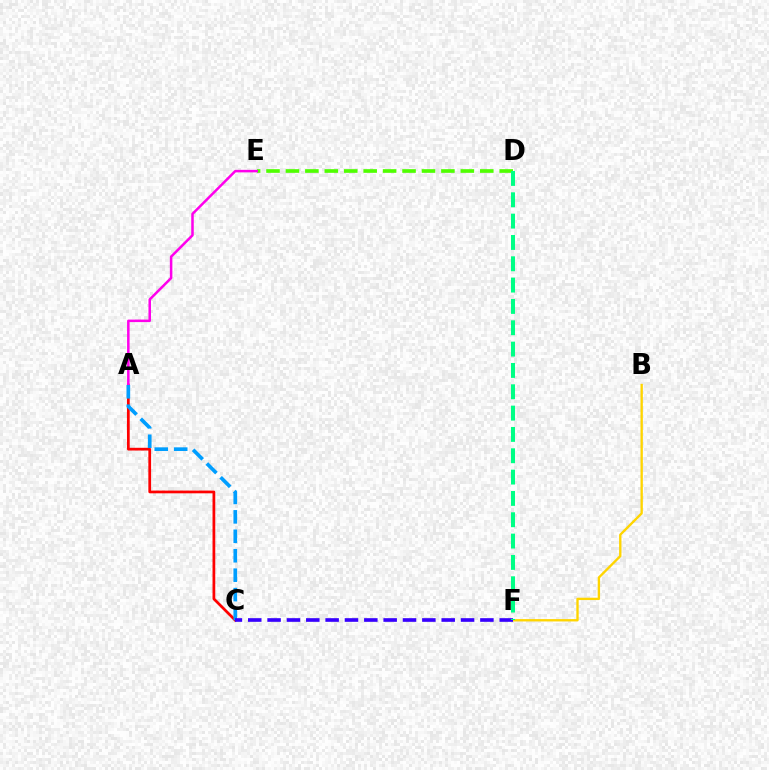{('A', 'C'): [{'color': '#ff0000', 'line_style': 'solid', 'thickness': 1.97}, {'color': '#009eff', 'line_style': 'dashed', 'thickness': 2.64}], ('D', 'E'): [{'color': '#4fff00', 'line_style': 'dashed', 'thickness': 2.64}], ('B', 'F'): [{'color': '#ffd500', 'line_style': 'solid', 'thickness': 1.69}], ('A', 'E'): [{'color': '#ff00ed', 'line_style': 'solid', 'thickness': 1.81}], ('C', 'F'): [{'color': '#3700ff', 'line_style': 'dashed', 'thickness': 2.63}], ('D', 'F'): [{'color': '#00ff86', 'line_style': 'dashed', 'thickness': 2.9}]}